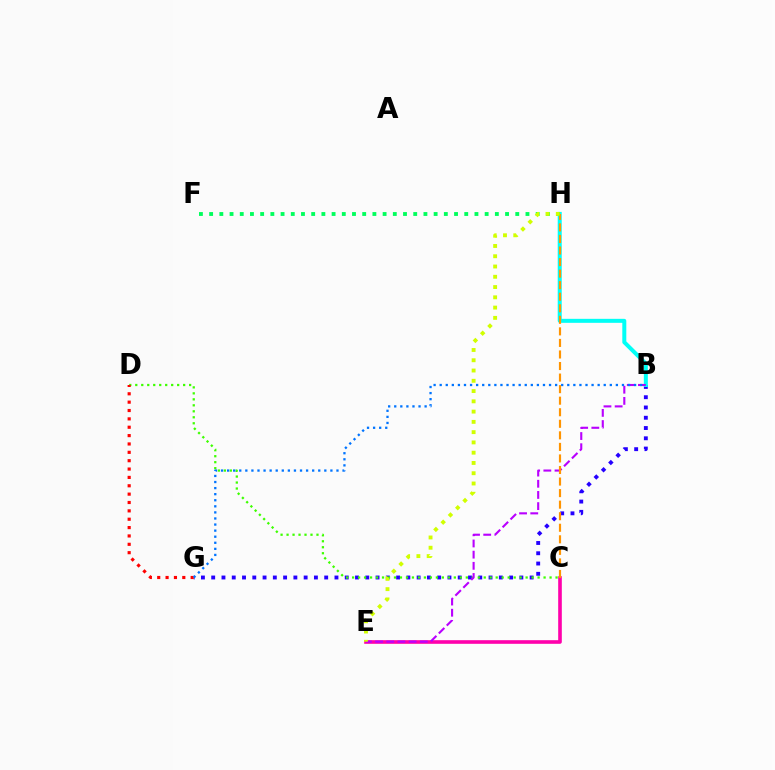{('B', 'G'): [{'color': '#2500ff', 'line_style': 'dotted', 'thickness': 2.79}, {'color': '#0074ff', 'line_style': 'dotted', 'thickness': 1.65}], ('C', 'E'): [{'color': '#ff00ac', 'line_style': 'solid', 'thickness': 2.61}], ('C', 'D'): [{'color': '#3dff00', 'line_style': 'dotted', 'thickness': 1.63}], ('B', 'H'): [{'color': '#00fff6', 'line_style': 'solid', 'thickness': 2.88}], ('B', 'E'): [{'color': '#b900ff', 'line_style': 'dashed', 'thickness': 1.52}], ('D', 'G'): [{'color': '#ff0000', 'line_style': 'dotted', 'thickness': 2.27}], ('C', 'H'): [{'color': '#ff9400', 'line_style': 'dashed', 'thickness': 1.57}], ('F', 'H'): [{'color': '#00ff5c', 'line_style': 'dotted', 'thickness': 2.77}], ('E', 'H'): [{'color': '#d1ff00', 'line_style': 'dotted', 'thickness': 2.79}]}